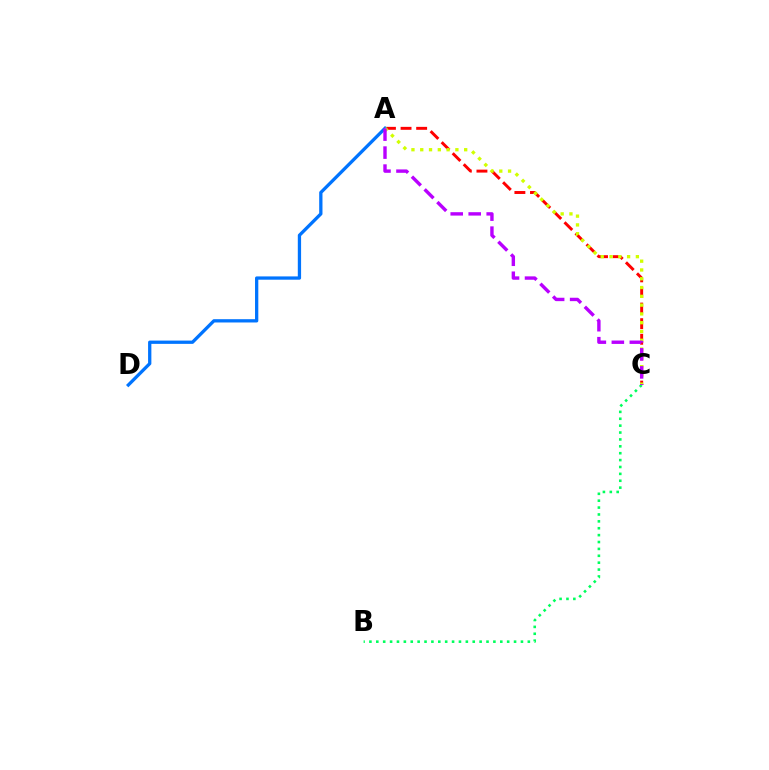{('A', 'C'): [{'color': '#ff0000', 'line_style': 'dashed', 'thickness': 2.12}, {'color': '#d1ff00', 'line_style': 'dotted', 'thickness': 2.39}, {'color': '#b900ff', 'line_style': 'dashed', 'thickness': 2.44}], ('A', 'D'): [{'color': '#0074ff', 'line_style': 'solid', 'thickness': 2.37}], ('B', 'C'): [{'color': '#00ff5c', 'line_style': 'dotted', 'thickness': 1.87}]}